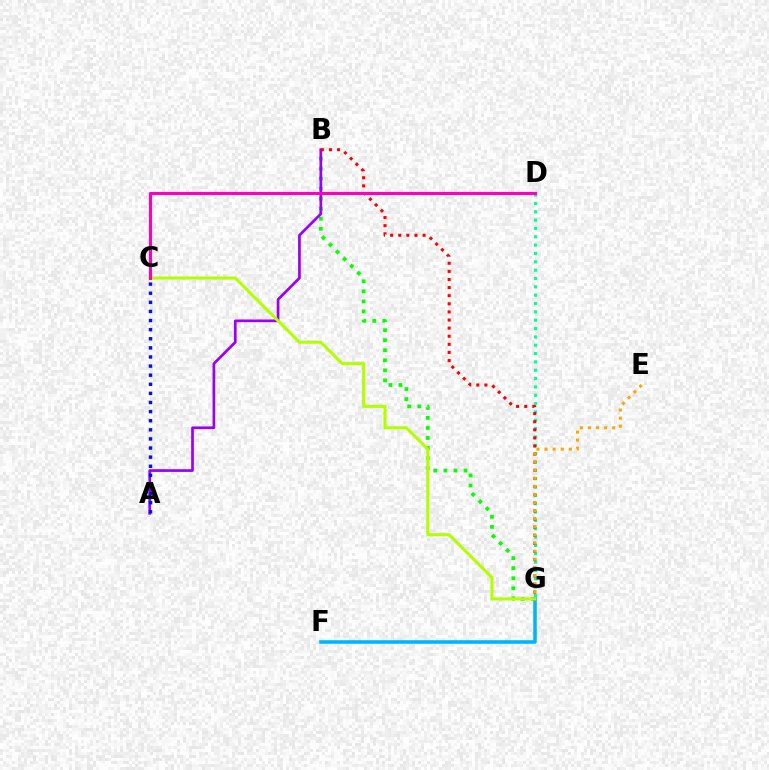{('D', 'G'): [{'color': '#00ff9d', 'line_style': 'dotted', 'thickness': 2.27}], ('B', 'G'): [{'color': '#08ff00', 'line_style': 'dotted', 'thickness': 2.73}, {'color': '#ff0000', 'line_style': 'dotted', 'thickness': 2.2}], ('A', 'B'): [{'color': '#9b00ff', 'line_style': 'solid', 'thickness': 1.96}], ('A', 'C'): [{'color': '#0010ff', 'line_style': 'dotted', 'thickness': 2.47}], ('F', 'G'): [{'color': '#00b5ff', 'line_style': 'solid', 'thickness': 2.57}], ('C', 'G'): [{'color': '#b3ff00', 'line_style': 'solid', 'thickness': 2.2}], ('E', 'G'): [{'color': '#ffa500', 'line_style': 'dotted', 'thickness': 2.2}], ('C', 'D'): [{'color': '#ff00bd', 'line_style': 'solid', 'thickness': 2.24}]}